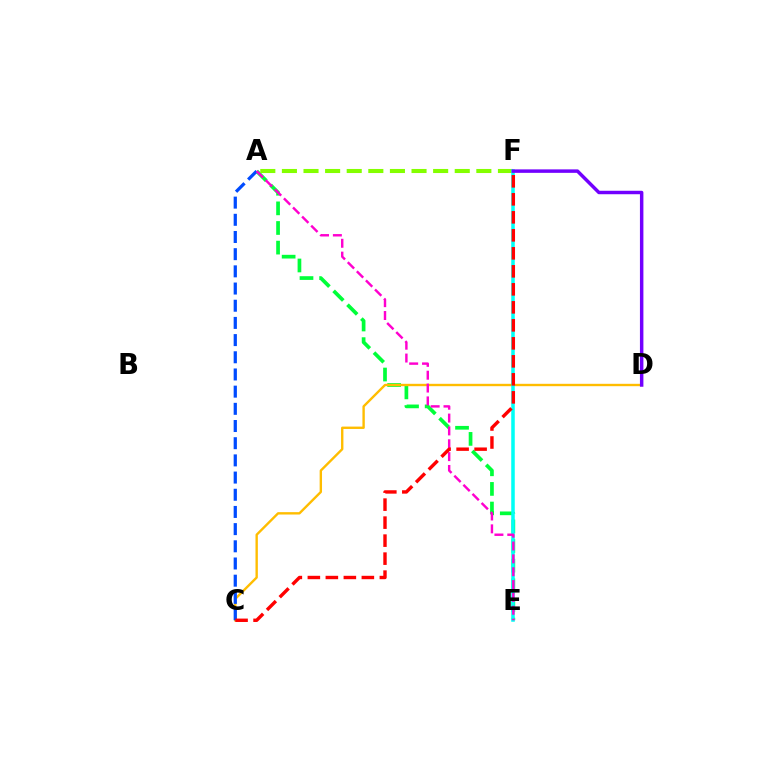{('A', 'E'): [{'color': '#00ff39', 'line_style': 'dashed', 'thickness': 2.67}, {'color': '#ff00cf', 'line_style': 'dashed', 'thickness': 1.75}], ('C', 'D'): [{'color': '#ffbd00', 'line_style': 'solid', 'thickness': 1.71}], ('A', 'F'): [{'color': '#84ff00', 'line_style': 'dashed', 'thickness': 2.93}], ('A', 'C'): [{'color': '#004bff', 'line_style': 'dashed', 'thickness': 2.33}], ('E', 'F'): [{'color': '#00fff6', 'line_style': 'solid', 'thickness': 2.54}], ('D', 'F'): [{'color': '#7200ff', 'line_style': 'solid', 'thickness': 2.49}], ('C', 'F'): [{'color': '#ff0000', 'line_style': 'dashed', 'thickness': 2.45}]}